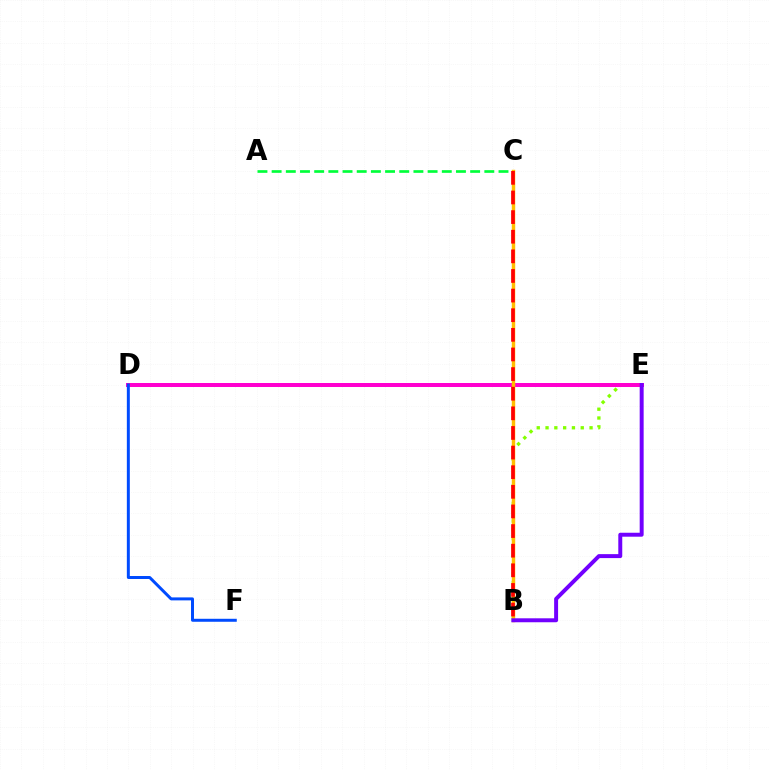{('B', 'E'): [{'color': '#84ff00', 'line_style': 'dotted', 'thickness': 2.39}, {'color': '#7200ff', 'line_style': 'solid', 'thickness': 2.85}], ('A', 'C'): [{'color': '#00ff39', 'line_style': 'dashed', 'thickness': 1.93}], ('D', 'E'): [{'color': '#00fff6', 'line_style': 'solid', 'thickness': 1.91}, {'color': '#ff00cf', 'line_style': 'solid', 'thickness': 2.88}], ('B', 'C'): [{'color': '#ffbd00', 'line_style': 'solid', 'thickness': 2.47}, {'color': '#ff0000', 'line_style': 'dashed', 'thickness': 2.67}], ('D', 'F'): [{'color': '#004bff', 'line_style': 'solid', 'thickness': 2.15}]}